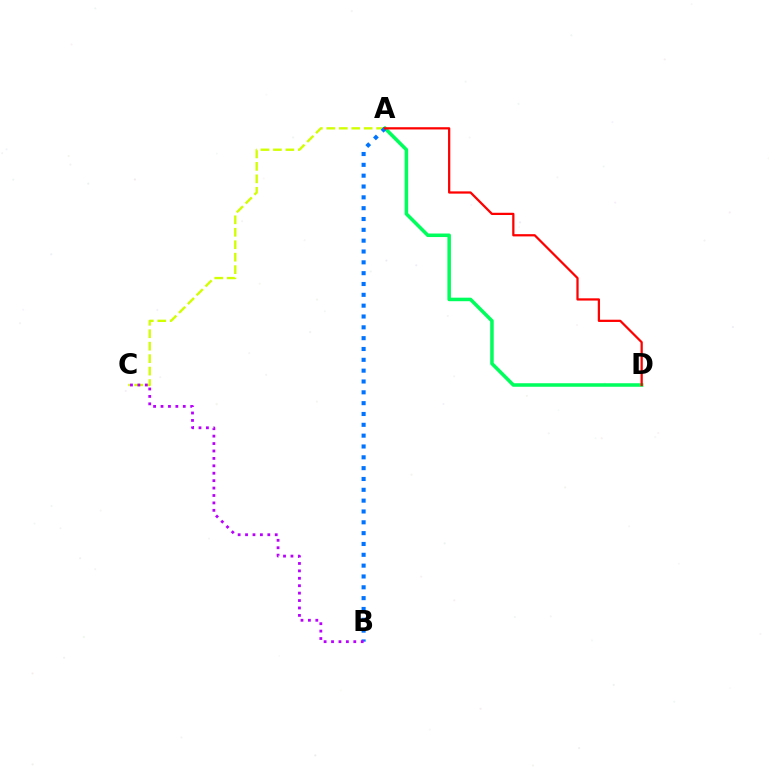{('A', 'C'): [{'color': '#d1ff00', 'line_style': 'dashed', 'thickness': 1.69}], ('A', 'D'): [{'color': '#00ff5c', 'line_style': 'solid', 'thickness': 2.55}, {'color': '#ff0000', 'line_style': 'solid', 'thickness': 1.62}], ('A', 'B'): [{'color': '#0074ff', 'line_style': 'dotted', 'thickness': 2.94}], ('B', 'C'): [{'color': '#b900ff', 'line_style': 'dotted', 'thickness': 2.02}]}